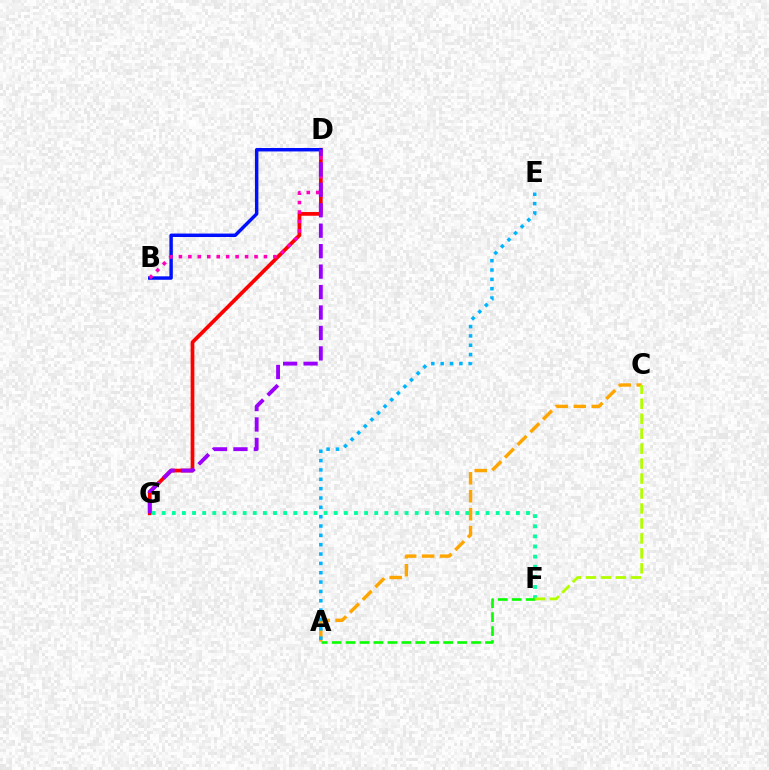{('D', 'G'): [{'color': '#ff0000', 'line_style': 'solid', 'thickness': 2.68}, {'color': '#9b00ff', 'line_style': 'dashed', 'thickness': 2.78}], ('B', 'D'): [{'color': '#0010ff', 'line_style': 'solid', 'thickness': 2.48}, {'color': '#ff00bd', 'line_style': 'dotted', 'thickness': 2.57}], ('F', 'G'): [{'color': '#00ff9d', 'line_style': 'dotted', 'thickness': 2.75}], ('A', 'C'): [{'color': '#ffa500', 'line_style': 'dashed', 'thickness': 2.44}], ('A', 'F'): [{'color': '#08ff00', 'line_style': 'dashed', 'thickness': 1.89}], ('A', 'E'): [{'color': '#00b5ff', 'line_style': 'dotted', 'thickness': 2.54}], ('C', 'F'): [{'color': '#b3ff00', 'line_style': 'dashed', 'thickness': 2.03}]}